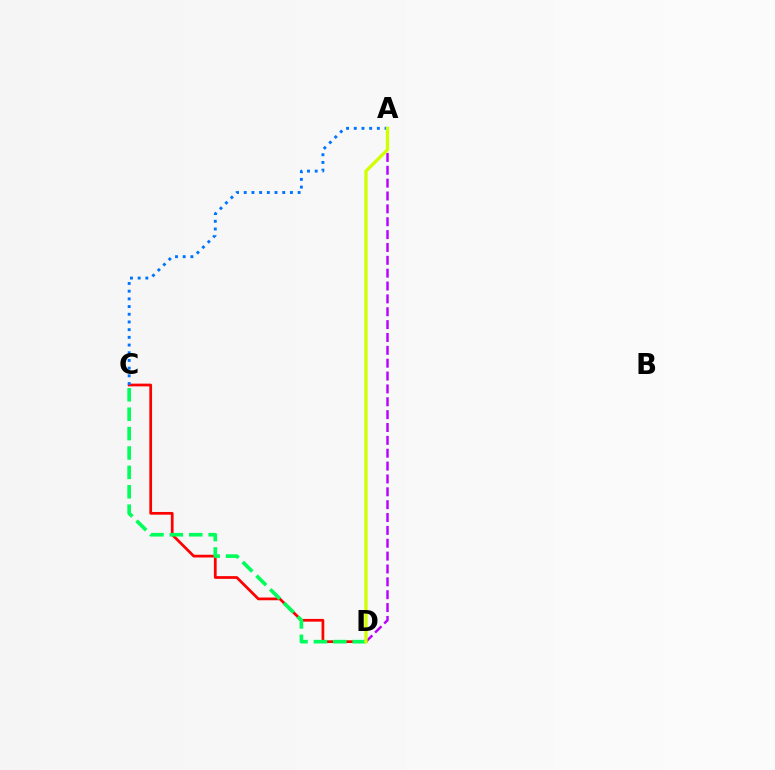{('C', 'D'): [{'color': '#ff0000', 'line_style': 'solid', 'thickness': 1.97}, {'color': '#00ff5c', 'line_style': 'dashed', 'thickness': 2.63}], ('A', 'D'): [{'color': '#b900ff', 'line_style': 'dashed', 'thickness': 1.75}, {'color': '#d1ff00', 'line_style': 'solid', 'thickness': 2.37}], ('A', 'C'): [{'color': '#0074ff', 'line_style': 'dotted', 'thickness': 2.09}]}